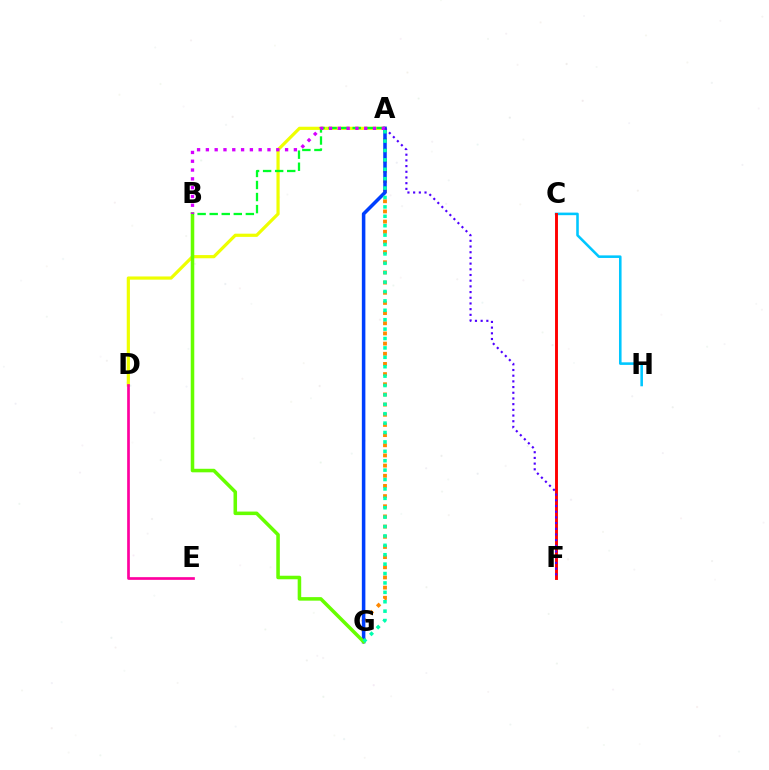{('A', 'G'): [{'color': '#ff8800', 'line_style': 'dotted', 'thickness': 2.76}, {'color': '#003fff', 'line_style': 'solid', 'thickness': 2.55}, {'color': '#00ffaf', 'line_style': 'dotted', 'thickness': 2.55}], ('A', 'D'): [{'color': '#eeff00', 'line_style': 'solid', 'thickness': 2.3}], ('B', 'G'): [{'color': '#66ff00', 'line_style': 'solid', 'thickness': 2.55}], ('C', 'H'): [{'color': '#00c7ff', 'line_style': 'solid', 'thickness': 1.85}], ('A', 'B'): [{'color': '#00ff27', 'line_style': 'dashed', 'thickness': 1.64}, {'color': '#d600ff', 'line_style': 'dotted', 'thickness': 2.39}], ('D', 'E'): [{'color': '#ff00a0', 'line_style': 'solid', 'thickness': 1.94}], ('C', 'F'): [{'color': '#ff0000', 'line_style': 'solid', 'thickness': 2.09}], ('A', 'F'): [{'color': '#4f00ff', 'line_style': 'dotted', 'thickness': 1.55}]}